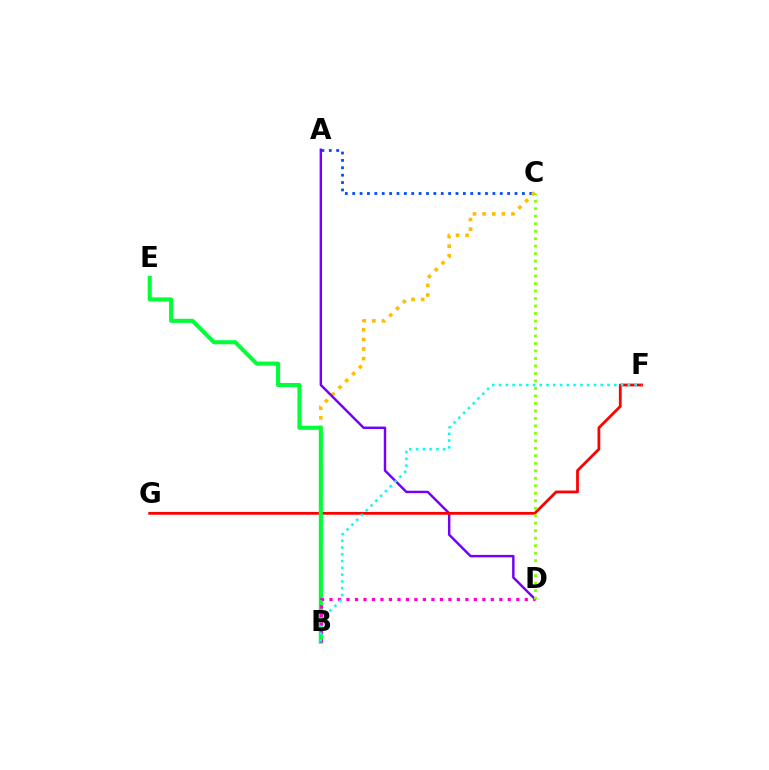{('A', 'C'): [{'color': '#004bff', 'line_style': 'dotted', 'thickness': 2.0}], ('B', 'C'): [{'color': '#ffbd00', 'line_style': 'dotted', 'thickness': 2.61}], ('A', 'D'): [{'color': '#7200ff', 'line_style': 'solid', 'thickness': 1.76}], ('F', 'G'): [{'color': '#ff0000', 'line_style': 'solid', 'thickness': 2.0}], ('B', 'E'): [{'color': '#00ff39', 'line_style': 'solid', 'thickness': 2.93}], ('B', 'D'): [{'color': '#ff00cf', 'line_style': 'dotted', 'thickness': 2.31}], ('B', 'F'): [{'color': '#00fff6', 'line_style': 'dotted', 'thickness': 1.84}], ('C', 'D'): [{'color': '#84ff00', 'line_style': 'dotted', 'thickness': 2.03}]}